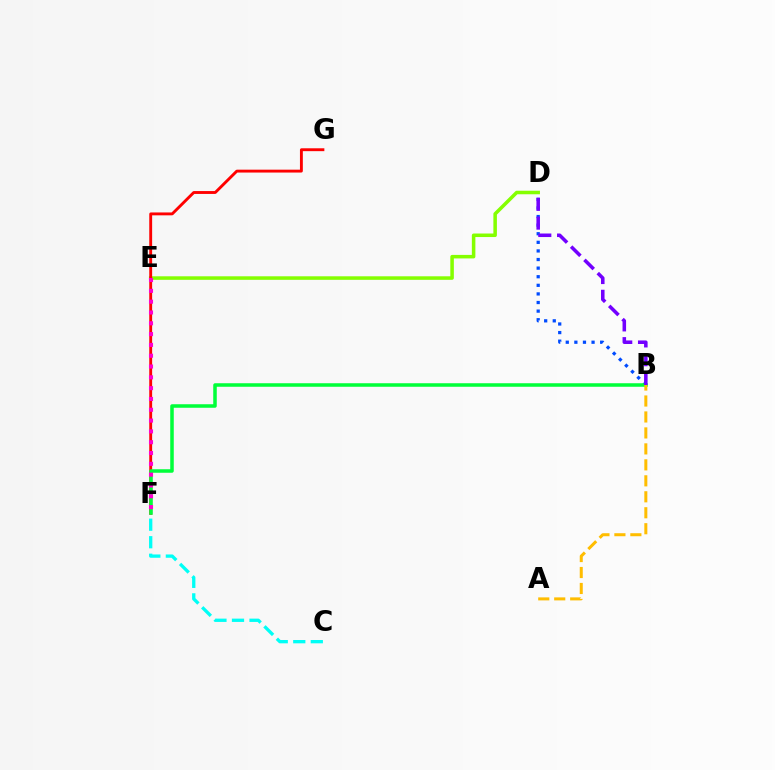{('D', 'E'): [{'color': '#84ff00', 'line_style': 'solid', 'thickness': 2.54}], ('B', 'D'): [{'color': '#004bff', 'line_style': 'dotted', 'thickness': 2.34}, {'color': '#7200ff', 'line_style': 'dashed', 'thickness': 2.55}], ('F', 'G'): [{'color': '#ff0000', 'line_style': 'solid', 'thickness': 2.07}], ('B', 'F'): [{'color': '#00ff39', 'line_style': 'solid', 'thickness': 2.54}], ('E', 'F'): [{'color': '#ff00cf', 'line_style': 'dotted', 'thickness': 2.94}], ('A', 'B'): [{'color': '#ffbd00', 'line_style': 'dashed', 'thickness': 2.17}], ('C', 'F'): [{'color': '#00fff6', 'line_style': 'dashed', 'thickness': 2.38}]}